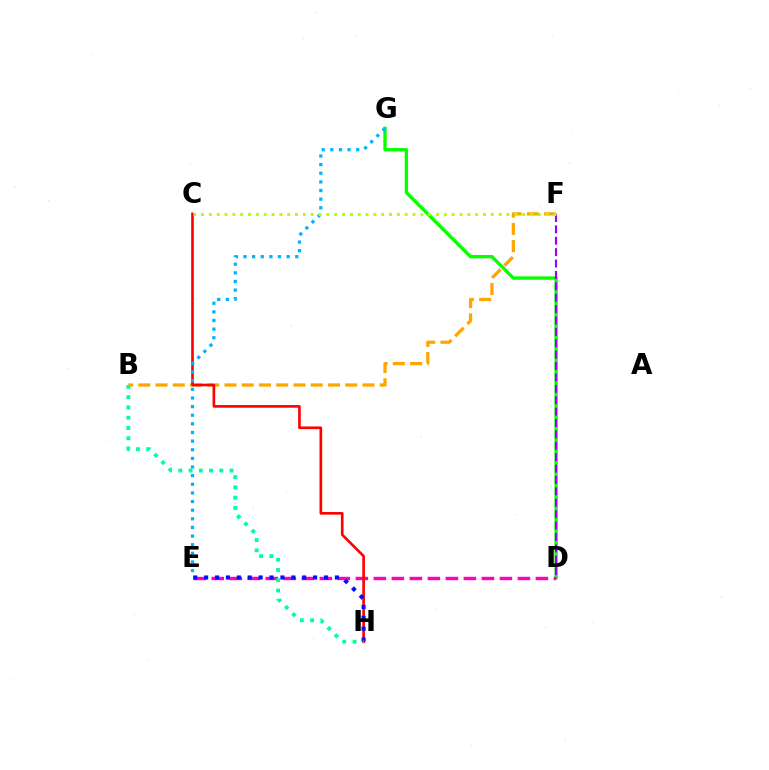{('D', 'G'): [{'color': '#08ff00', 'line_style': 'solid', 'thickness': 2.42}], ('B', 'F'): [{'color': '#ffa500', 'line_style': 'dashed', 'thickness': 2.34}], ('D', 'F'): [{'color': '#9b00ff', 'line_style': 'dashed', 'thickness': 1.55}], ('D', 'E'): [{'color': '#ff00bd', 'line_style': 'dashed', 'thickness': 2.45}], ('C', 'H'): [{'color': '#ff0000', 'line_style': 'solid', 'thickness': 1.91}], ('E', 'H'): [{'color': '#0010ff', 'line_style': 'dotted', 'thickness': 2.96}], ('B', 'H'): [{'color': '#00ff9d', 'line_style': 'dotted', 'thickness': 2.79}], ('E', 'G'): [{'color': '#00b5ff', 'line_style': 'dotted', 'thickness': 2.34}], ('C', 'F'): [{'color': '#b3ff00', 'line_style': 'dotted', 'thickness': 2.13}]}